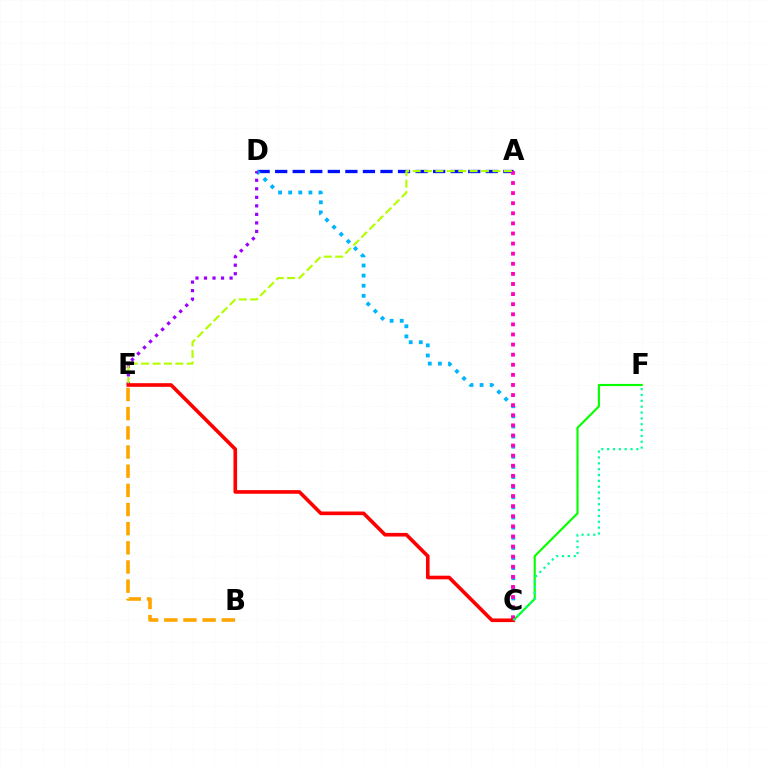{('A', 'D'): [{'color': '#0010ff', 'line_style': 'dashed', 'thickness': 2.38}], ('C', 'F'): [{'color': '#08ff00', 'line_style': 'solid', 'thickness': 1.55}, {'color': '#00ff9d', 'line_style': 'dotted', 'thickness': 1.59}], ('C', 'D'): [{'color': '#00b5ff', 'line_style': 'dotted', 'thickness': 2.75}], ('A', 'C'): [{'color': '#ff00bd', 'line_style': 'dotted', 'thickness': 2.74}], ('D', 'E'): [{'color': '#9b00ff', 'line_style': 'dotted', 'thickness': 2.32}], ('B', 'E'): [{'color': '#ffa500', 'line_style': 'dashed', 'thickness': 2.6}], ('A', 'E'): [{'color': '#b3ff00', 'line_style': 'dashed', 'thickness': 1.55}], ('C', 'E'): [{'color': '#ff0000', 'line_style': 'solid', 'thickness': 2.61}]}